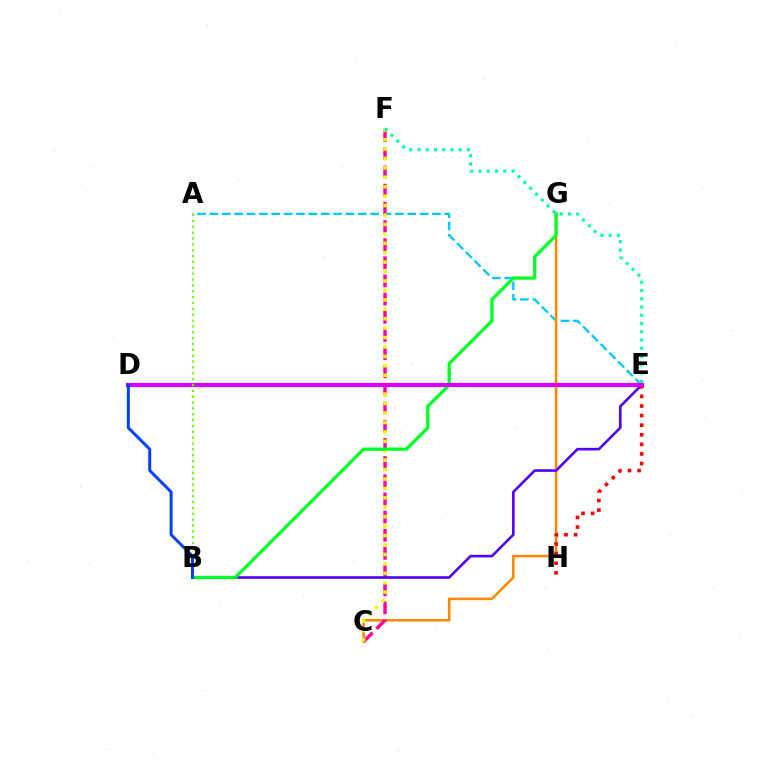{('A', 'E'): [{'color': '#00c7ff', 'line_style': 'dashed', 'thickness': 1.68}], ('C', 'G'): [{'color': '#ff8800', 'line_style': 'solid', 'thickness': 1.83}], ('C', 'F'): [{'color': '#ff00a0', 'line_style': 'dashed', 'thickness': 2.47}, {'color': '#eeff00', 'line_style': 'dotted', 'thickness': 2.56}], ('B', 'E'): [{'color': '#4f00ff', 'line_style': 'solid', 'thickness': 1.89}], ('E', 'F'): [{'color': '#00ffaf', 'line_style': 'dotted', 'thickness': 2.24}], ('B', 'G'): [{'color': '#00ff27', 'line_style': 'solid', 'thickness': 2.37}], ('E', 'H'): [{'color': '#ff0000', 'line_style': 'dotted', 'thickness': 2.61}], ('D', 'E'): [{'color': '#d600ff', 'line_style': 'solid', 'thickness': 2.99}], ('A', 'B'): [{'color': '#66ff00', 'line_style': 'dotted', 'thickness': 1.59}], ('B', 'D'): [{'color': '#003fff', 'line_style': 'solid', 'thickness': 2.13}]}